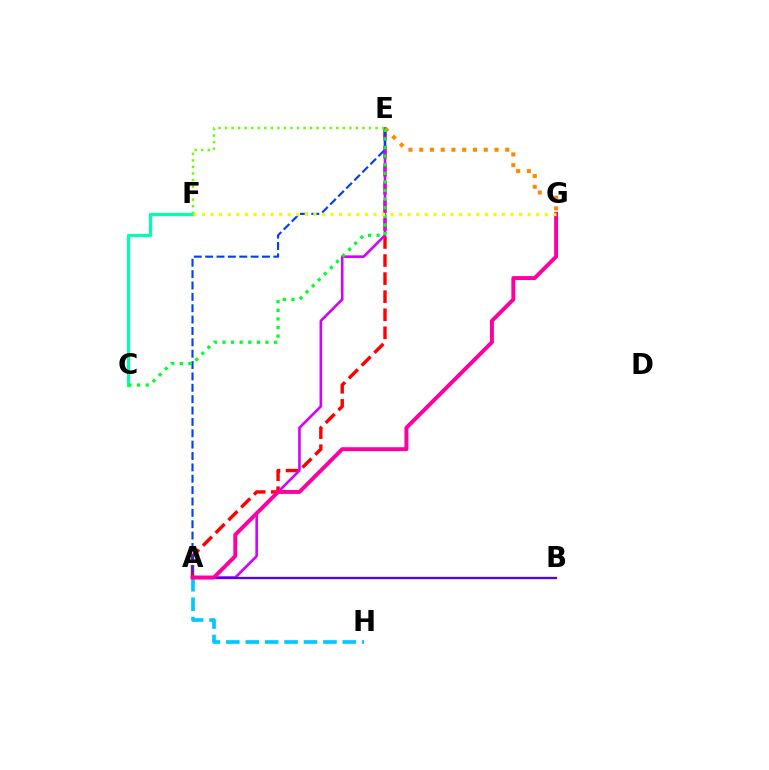{('A', 'E'): [{'color': '#ff0000', 'line_style': 'dashed', 'thickness': 2.45}, {'color': '#d600ff', 'line_style': 'solid', 'thickness': 1.88}, {'color': '#003fff', 'line_style': 'dashed', 'thickness': 1.54}], ('E', 'F'): [{'color': '#66ff00', 'line_style': 'dotted', 'thickness': 1.78}], ('A', 'B'): [{'color': '#4f00ff', 'line_style': 'solid', 'thickness': 1.66}], ('C', 'F'): [{'color': '#00ffaf', 'line_style': 'solid', 'thickness': 2.31}], ('E', 'G'): [{'color': '#ff8800', 'line_style': 'dotted', 'thickness': 2.92}], ('A', 'H'): [{'color': '#00c7ff', 'line_style': 'dashed', 'thickness': 2.64}], ('A', 'G'): [{'color': '#ff00a0', 'line_style': 'solid', 'thickness': 2.84}], ('C', 'E'): [{'color': '#00ff27', 'line_style': 'dotted', 'thickness': 2.34}], ('F', 'G'): [{'color': '#eeff00', 'line_style': 'dotted', 'thickness': 2.33}]}